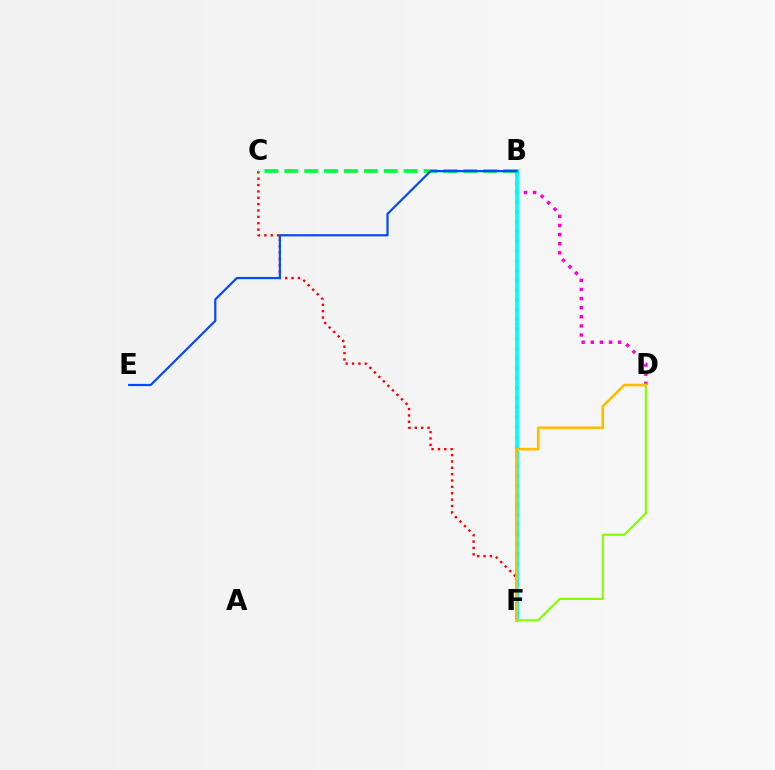{('B', 'F'): [{'color': '#7200ff', 'line_style': 'dotted', 'thickness': 2.66}, {'color': '#00fff6', 'line_style': 'solid', 'thickness': 2.77}], ('B', 'D'): [{'color': '#ff00cf', 'line_style': 'dotted', 'thickness': 2.48}], ('C', 'F'): [{'color': '#ff0000', 'line_style': 'dotted', 'thickness': 1.73}], ('D', 'F'): [{'color': '#84ff00', 'line_style': 'solid', 'thickness': 1.57}, {'color': '#ffbd00', 'line_style': 'solid', 'thickness': 1.9}], ('B', 'C'): [{'color': '#00ff39', 'line_style': 'dashed', 'thickness': 2.7}], ('B', 'E'): [{'color': '#004bff', 'line_style': 'solid', 'thickness': 1.59}]}